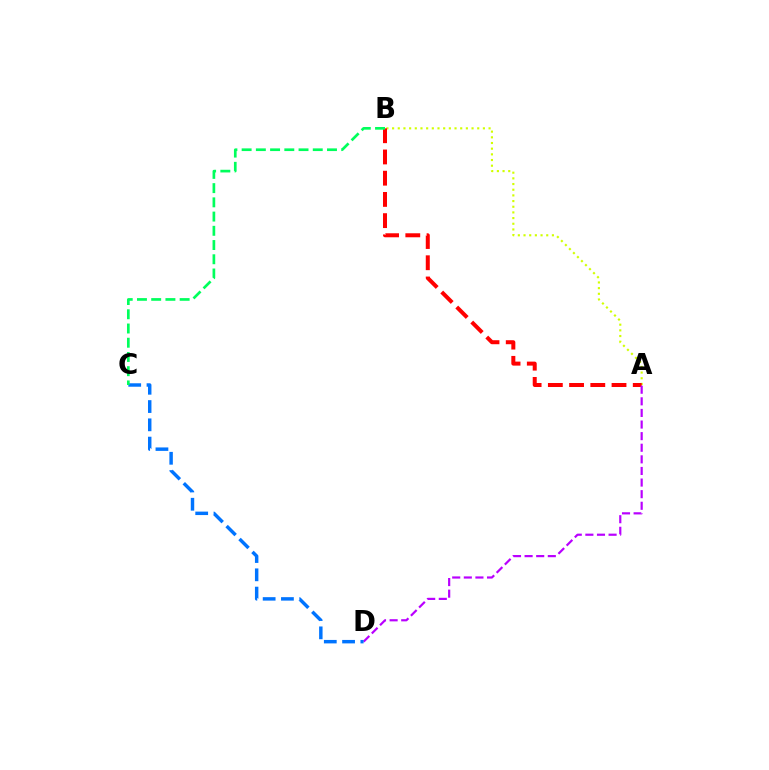{('A', 'B'): [{'color': '#d1ff00', 'line_style': 'dotted', 'thickness': 1.54}, {'color': '#ff0000', 'line_style': 'dashed', 'thickness': 2.88}], ('A', 'D'): [{'color': '#b900ff', 'line_style': 'dashed', 'thickness': 1.58}], ('C', 'D'): [{'color': '#0074ff', 'line_style': 'dashed', 'thickness': 2.48}], ('B', 'C'): [{'color': '#00ff5c', 'line_style': 'dashed', 'thickness': 1.93}]}